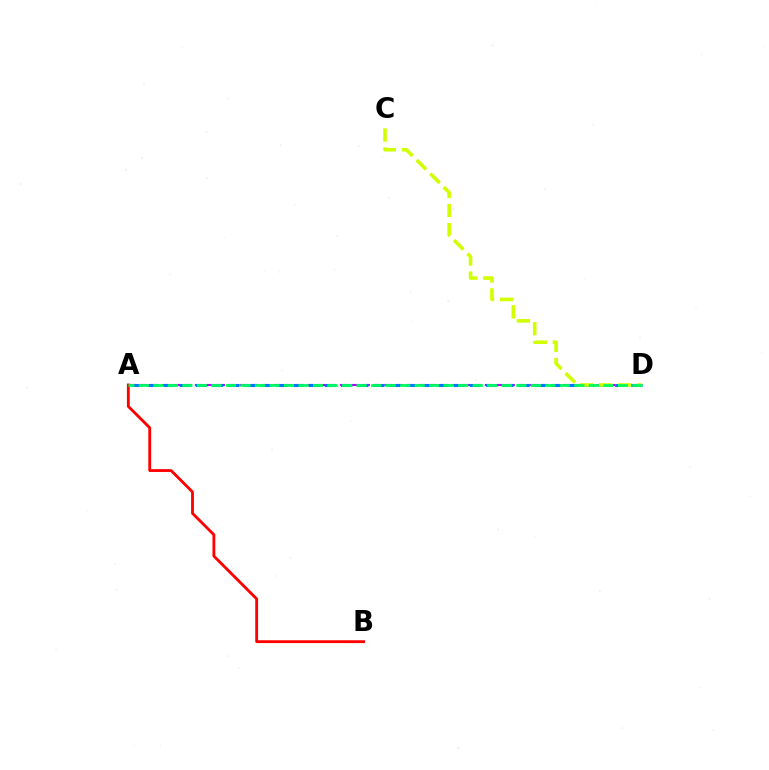{('A', 'D'): [{'color': '#b900ff', 'line_style': 'dashed', 'thickness': 1.51}, {'color': '#0074ff', 'line_style': 'dashed', 'thickness': 2.19}, {'color': '#00ff5c', 'line_style': 'dashed', 'thickness': 1.97}], ('A', 'B'): [{'color': '#ff0000', 'line_style': 'solid', 'thickness': 2.04}], ('C', 'D'): [{'color': '#d1ff00', 'line_style': 'dashed', 'thickness': 2.6}]}